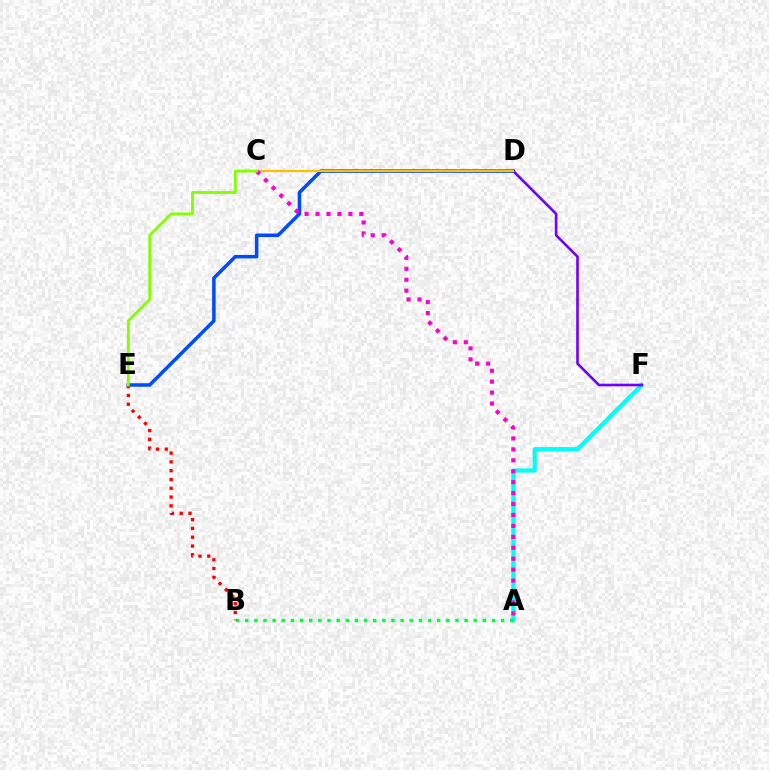{('A', 'F'): [{'color': '#00fff6', 'line_style': 'solid', 'thickness': 2.99}], ('A', 'B'): [{'color': '#00ff39', 'line_style': 'dotted', 'thickness': 2.48}], ('D', 'E'): [{'color': '#004bff', 'line_style': 'solid', 'thickness': 2.53}], ('D', 'F'): [{'color': '#7200ff', 'line_style': 'solid', 'thickness': 1.89}], ('B', 'E'): [{'color': '#ff0000', 'line_style': 'dotted', 'thickness': 2.39}], ('C', 'D'): [{'color': '#ffbd00', 'line_style': 'solid', 'thickness': 1.59}], ('A', 'C'): [{'color': '#ff00cf', 'line_style': 'dotted', 'thickness': 2.97}], ('C', 'E'): [{'color': '#84ff00', 'line_style': 'solid', 'thickness': 2.02}]}